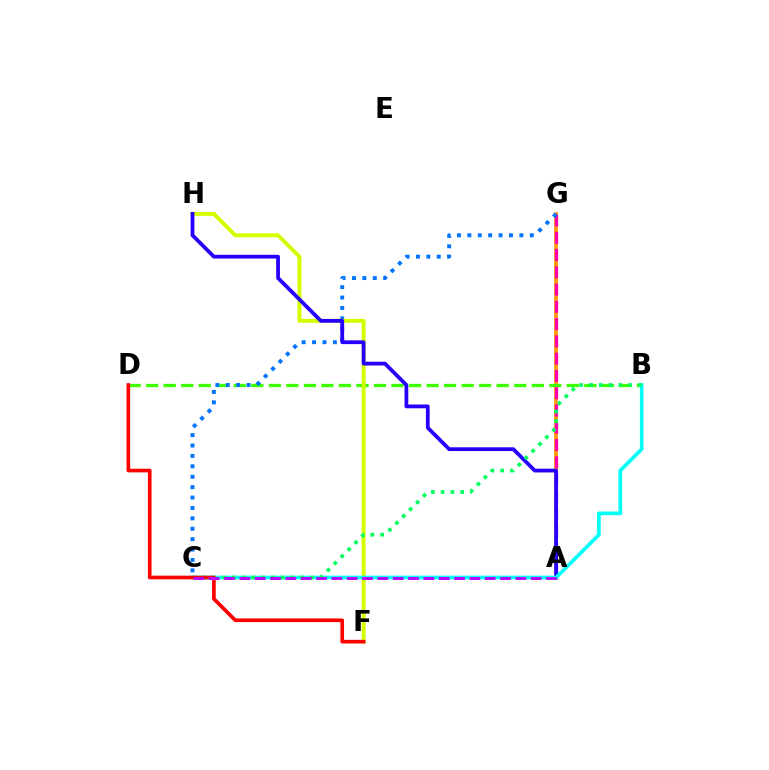{('A', 'G'): [{'color': '#ff9400', 'line_style': 'solid', 'thickness': 2.62}, {'color': '#ff00ac', 'line_style': 'dashed', 'thickness': 2.35}], ('B', 'D'): [{'color': '#3dff00', 'line_style': 'dashed', 'thickness': 2.38}], ('C', 'G'): [{'color': '#0074ff', 'line_style': 'dotted', 'thickness': 2.83}], ('F', 'H'): [{'color': '#d1ff00', 'line_style': 'solid', 'thickness': 2.83}], ('A', 'H'): [{'color': '#2500ff', 'line_style': 'solid', 'thickness': 2.72}], ('B', 'C'): [{'color': '#00fff6', 'line_style': 'solid', 'thickness': 2.65}, {'color': '#00ff5c', 'line_style': 'dotted', 'thickness': 2.65}], ('D', 'F'): [{'color': '#ff0000', 'line_style': 'solid', 'thickness': 2.63}], ('A', 'C'): [{'color': '#b900ff', 'line_style': 'dashed', 'thickness': 2.08}]}